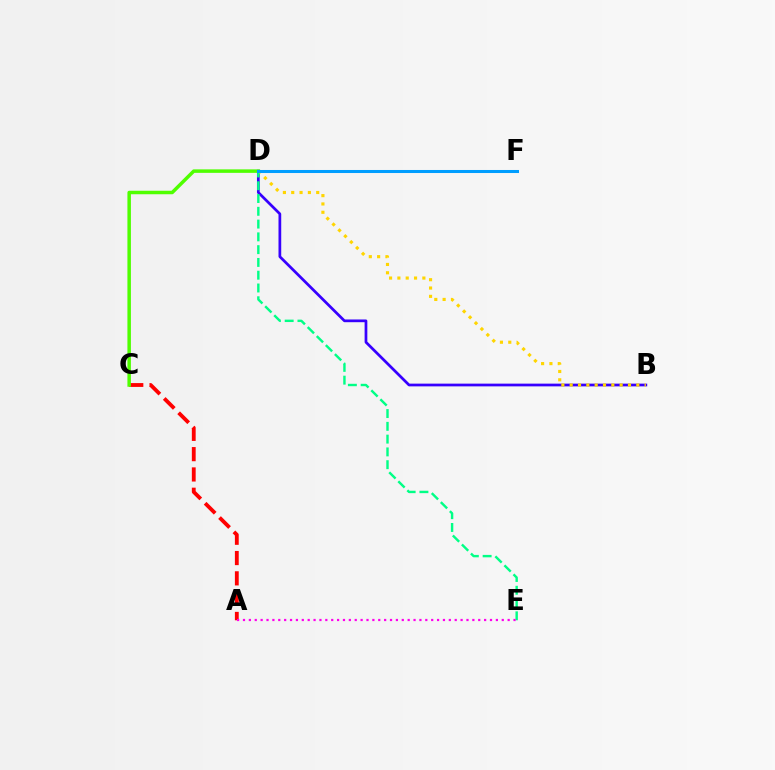{('B', 'D'): [{'color': '#3700ff', 'line_style': 'solid', 'thickness': 1.97}, {'color': '#ffd500', 'line_style': 'dotted', 'thickness': 2.26}], ('A', 'C'): [{'color': '#ff0000', 'line_style': 'dashed', 'thickness': 2.76}], ('C', 'D'): [{'color': '#4fff00', 'line_style': 'solid', 'thickness': 2.51}], ('D', 'E'): [{'color': '#00ff86', 'line_style': 'dashed', 'thickness': 1.74}], ('A', 'E'): [{'color': '#ff00ed', 'line_style': 'dotted', 'thickness': 1.6}], ('D', 'F'): [{'color': '#009eff', 'line_style': 'solid', 'thickness': 2.19}]}